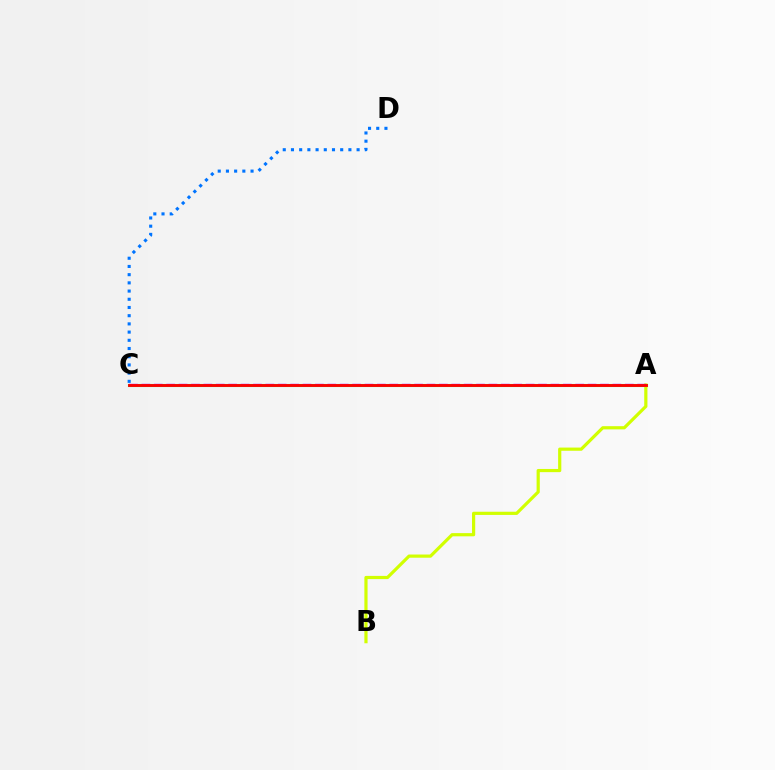{('A', 'C'): [{'color': '#00ff5c', 'line_style': 'solid', 'thickness': 2.22}, {'color': '#b900ff', 'line_style': 'dashed', 'thickness': 1.68}, {'color': '#ff0000', 'line_style': 'solid', 'thickness': 2.04}], ('A', 'B'): [{'color': '#d1ff00', 'line_style': 'solid', 'thickness': 2.3}], ('C', 'D'): [{'color': '#0074ff', 'line_style': 'dotted', 'thickness': 2.23}]}